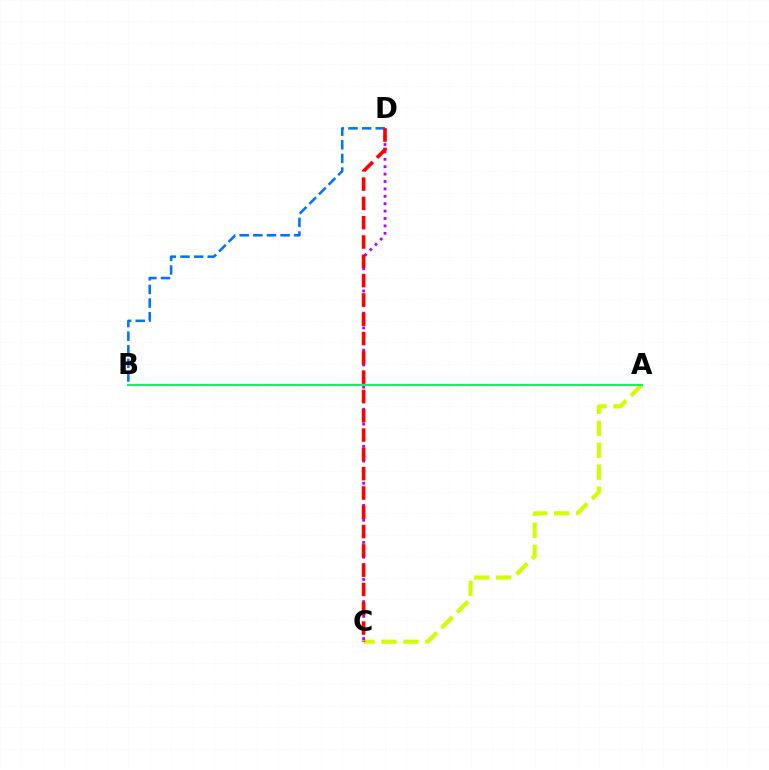{('B', 'D'): [{'color': '#0074ff', 'line_style': 'dashed', 'thickness': 1.85}], ('A', 'C'): [{'color': '#d1ff00', 'line_style': 'dashed', 'thickness': 2.98}], ('C', 'D'): [{'color': '#b900ff', 'line_style': 'dotted', 'thickness': 2.01}, {'color': '#ff0000', 'line_style': 'dashed', 'thickness': 2.62}], ('A', 'B'): [{'color': '#00ff5c', 'line_style': 'solid', 'thickness': 1.56}]}